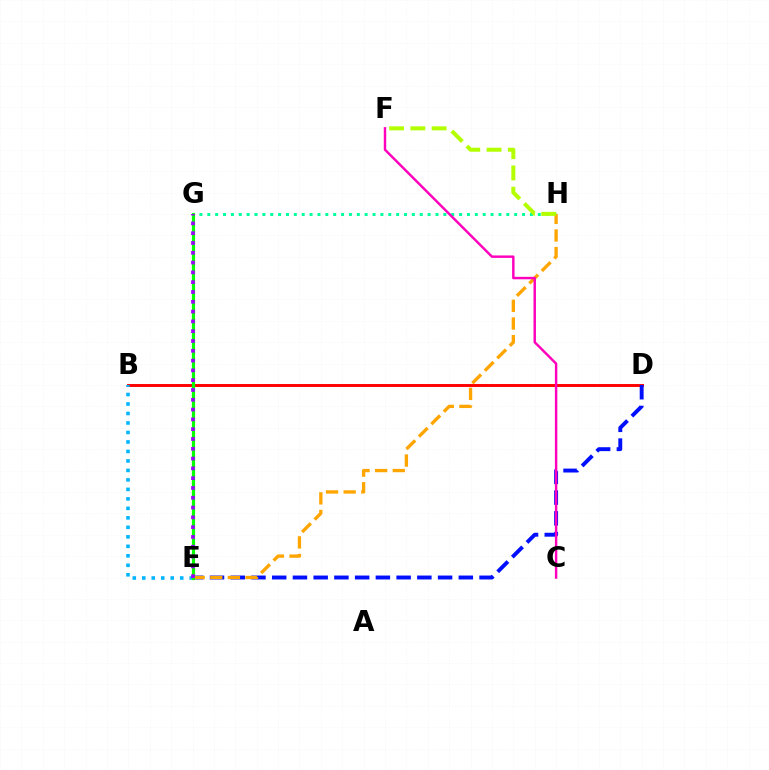{('B', 'D'): [{'color': '#ff0000', 'line_style': 'solid', 'thickness': 2.11}], ('G', 'H'): [{'color': '#00ff9d', 'line_style': 'dotted', 'thickness': 2.14}], ('B', 'E'): [{'color': '#00b5ff', 'line_style': 'dotted', 'thickness': 2.58}], ('D', 'E'): [{'color': '#0010ff', 'line_style': 'dashed', 'thickness': 2.82}], ('E', 'H'): [{'color': '#ffa500', 'line_style': 'dashed', 'thickness': 2.39}], ('C', 'F'): [{'color': '#ff00bd', 'line_style': 'solid', 'thickness': 1.76}], ('E', 'G'): [{'color': '#08ff00', 'line_style': 'solid', 'thickness': 2.3}, {'color': '#9b00ff', 'line_style': 'dotted', 'thickness': 2.66}], ('F', 'H'): [{'color': '#b3ff00', 'line_style': 'dashed', 'thickness': 2.89}]}